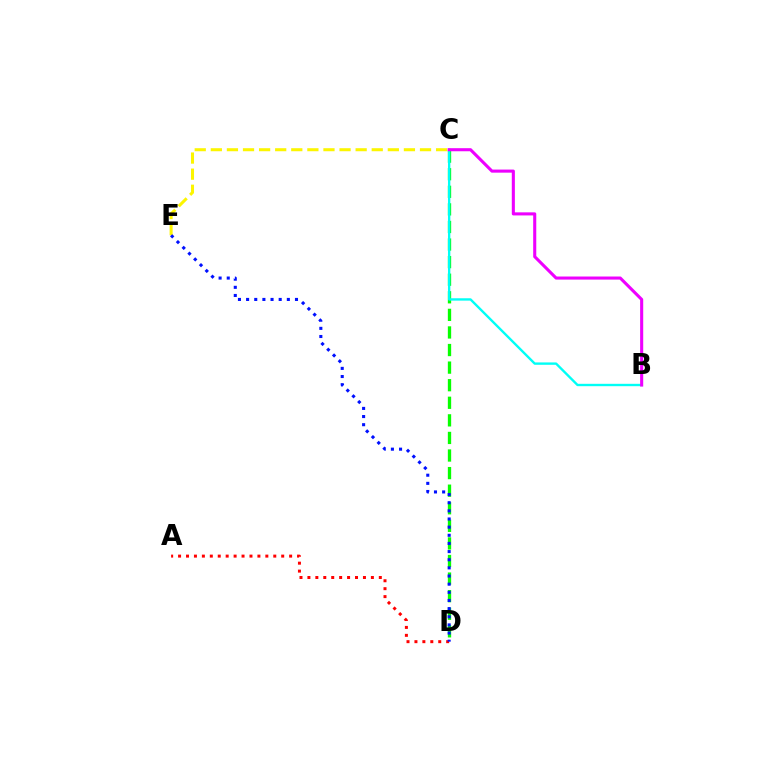{('C', 'D'): [{'color': '#08ff00', 'line_style': 'dashed', 'thickness': 2.39}], ('C', 'E'): [{'color': '#fcf500', 'line_style': 'dashed', 'thickness': 2.19}], ('B', 'C'): [{'color': '#00fff6', 'line_style': 'solid', 'thickness': 1.71}, {'color': '#ee00ff', 'line_style': 'solid', 'thickness': 2.22}], ('A', 'D'): [{'color': '#ff0000', 'line_style': 'dotted', 'thickness': 2.16}], ('D', 'E'): [{'color': '#0010ff', 'line_style': 'dotted', 'thickness': 2.21}]}